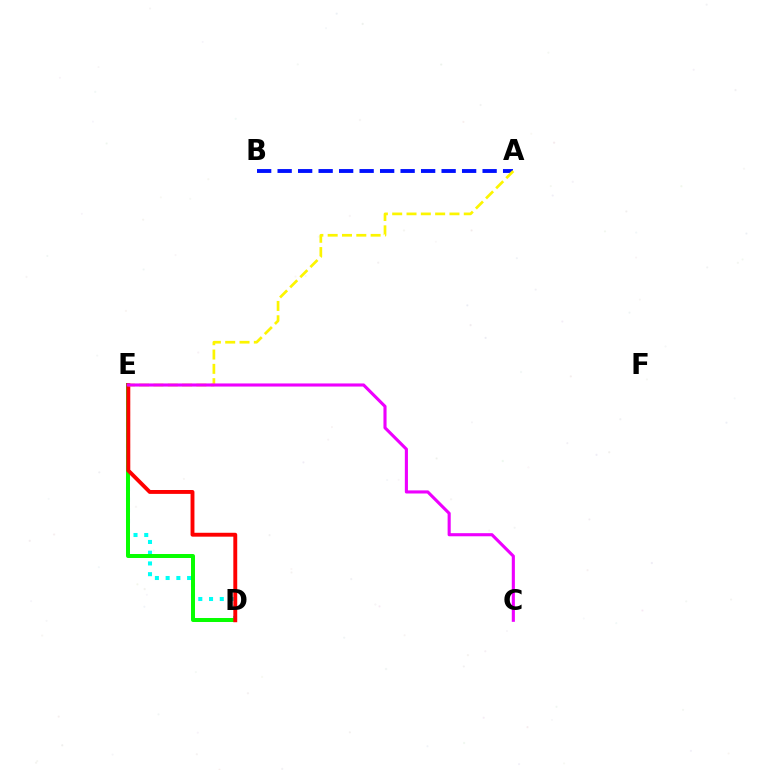{('D', 'E'): [{'color': '#00fff6', 'line_style': 'dotted', 'thickness': 2.92}, {'color': '#08ff00', 'line_style': 'solid', 'thickness': 2.87}, {'color': '#ff0000', 'line_style': 'solid', 'thickness': 2.8}], ('A', 'B'): [{'color': '#0010ff', 'line_style': 'dashed', 'thickness': 2.78}], ('A', 'E'): [{'color': '#fcf500', 'line_style': 'dashed', 'thickness': 1.95}], ('C', 'E'): [{'color': '#ee00ff', 'line_style': 'solid', 'thickness': 2.24}]}